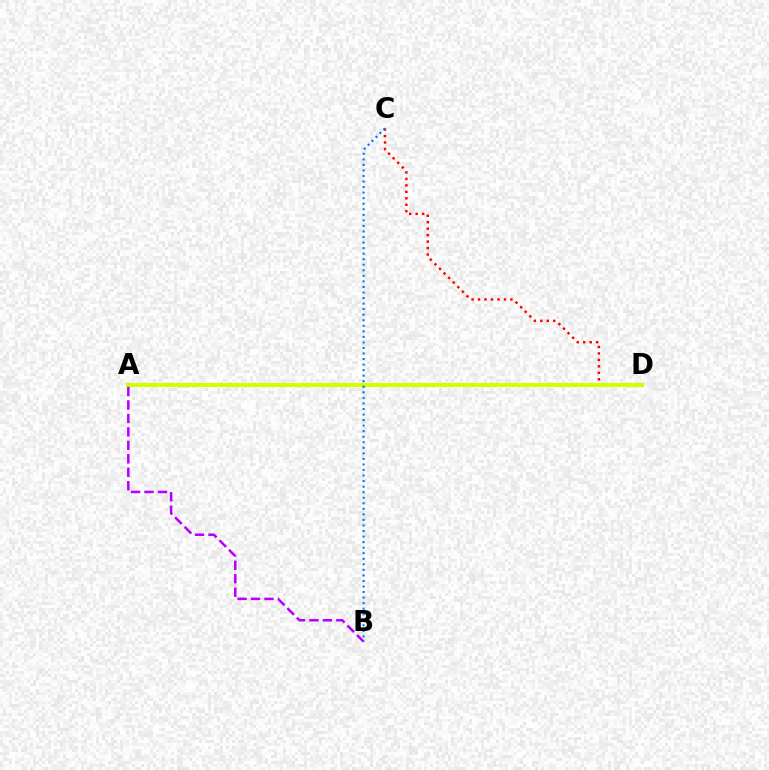{('A', 'D'): [{'color': '#00ff5c', 'line_style': 'dotted', 'thickness': 2.7}, {'color': '#d1ff00', 'line_style': 'solid', 'thickness': 2.91}], ('C', 'D'): [{'color': '#ff0000', 'line_style': 'dotted', 'thickness': 1.76}], ('A', 'B'): [{'color': '#b900ff', 'line_style': 'dashed', 'thickness': 1.83}], ('B', 'C'): [{'color': '#0074ff', 'line_style': 'dotted', 'thickness': 1.51}]}